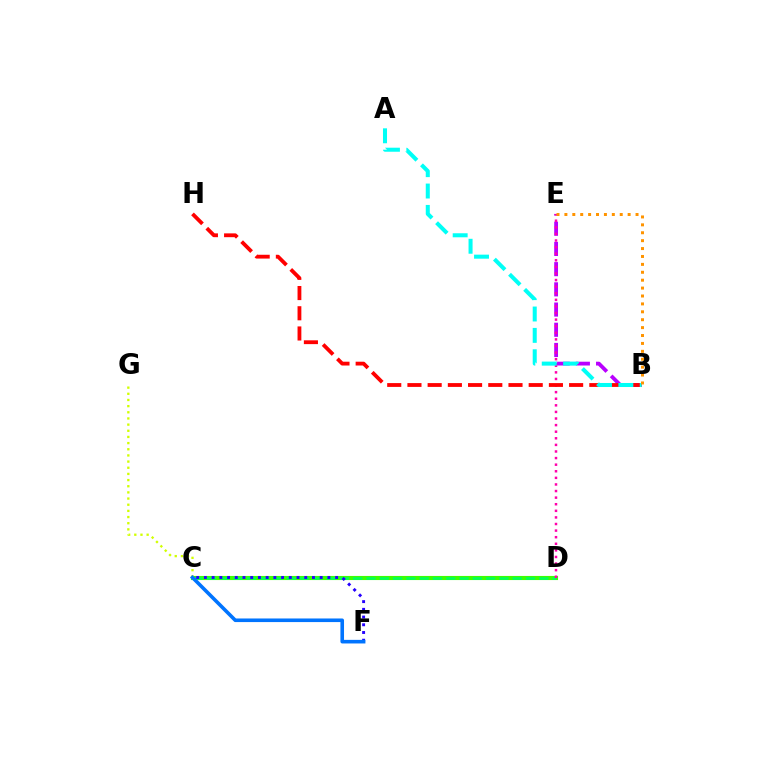{('C', 'D'): [{'color': '#3dff00', 'line_style': 'solid', 'thickness': 2.96}, {'color': '#00ff5c', 'line_style': 'dashed', 'thickness': 1.81}], ('B', 'E'): [{'color': '#b900ff', 'line_style': 'dashed', 'thickness': 2.74}, {'color': '#ff9400', 'line_style': 'dotted', 'thickness': 2.15}], ('C', 'F'): [{'color': '#2500ff', 'line_style': 'dotted', 'thickness': 2.1}, {'color': '#0074ff', 'line_style': 'solid', 'thickness': 2.59}], ('D', 'E'): [{'color': '#ff00ac', 'line_style': 'dotted', 'thickness': 1.79}], ('B', 'H'): [{'color': '#ff0000', 'line_style': 'dashed', 'thickness': 2.75}], ('C', 'G'): [{'color': '#d1ff00', 'line_style': 'dotted', 'thickness': 1.67}], ('A', 'B'): [{'color': '#00fff6', 'line_style': 'dashed', 'thickness': 2.9}]}